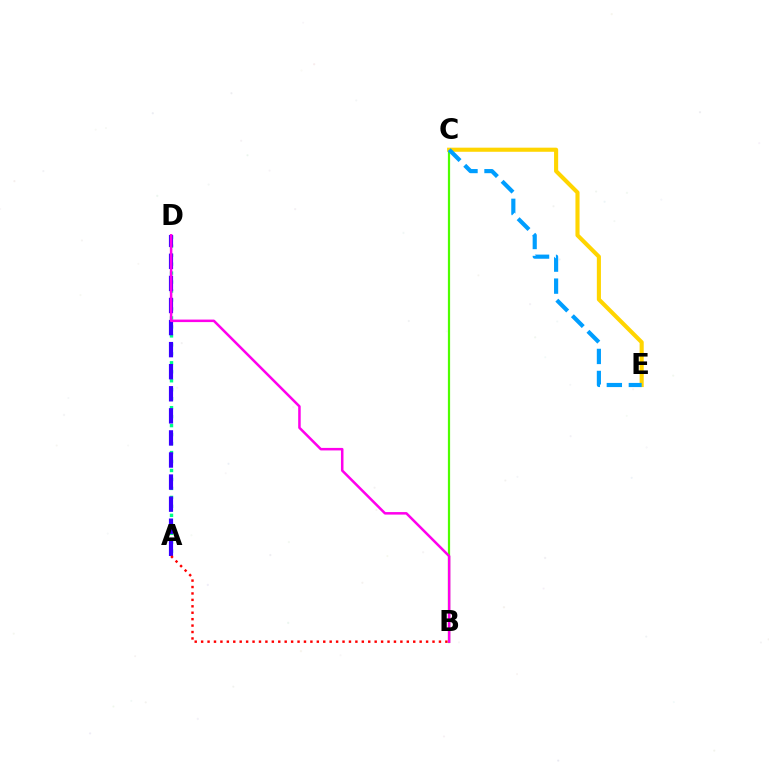{('A', 'D'): [{'color': '#00ff86', 'line_style': 'dotted', 'thickness': 2.44}, {'color': '#3700ff', 'line_style': 'dashed', 'thickness': 3.0}], ('B', 'C'): [{'color': '#4fff00', 'line_style': 'solid', 'thickness': 1.6}], ('B', 'D'): [{'color': '#ff00ed', 'line_style': 'solid', 'thickness': 1.82}], ('C', 'E'): [{'color': '#ffd500', 'line_style': 'solid', 'thickness': 2.96}, {'color': '#009eff', 'line_style': 'dashed', 'thickness': 2.99}], ('A', 'B'): [{'color': '#ff0000', 'line_style': 'dotted', 'thickness': 1.75}]}